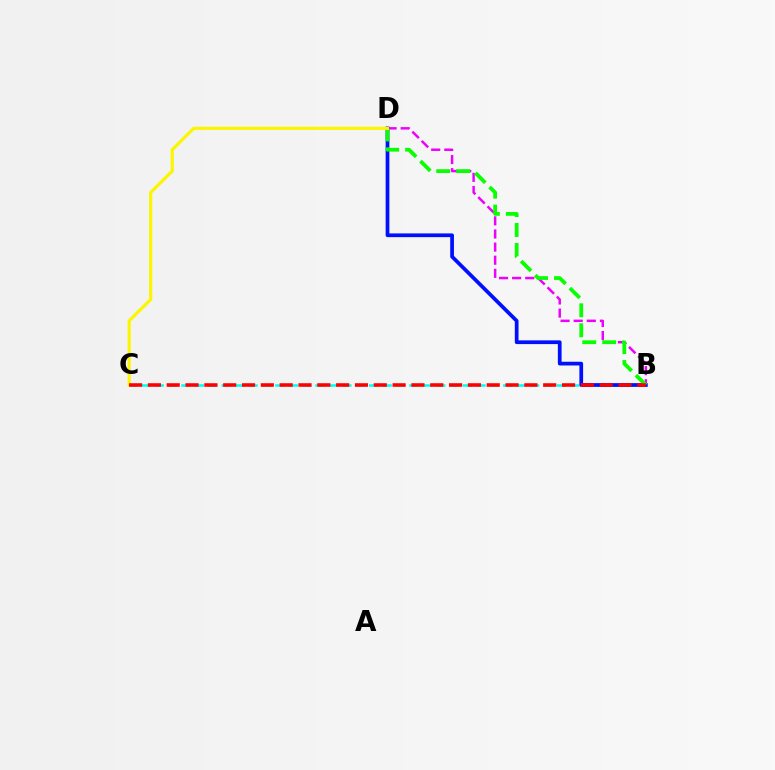{('B', 'D'): [{'color': '#ee00ff', 'line_style': 'dashed', 'thickness': 1.78}, {'color': '#0010ff', 'line_style': 'solid', 'thickness': 2.69}, {'color': '#08ff00', 'line_style': 'dashed', 'thickness': 2.71}], ('B', 'C'): [{'color': '#00fff6', 'line_style': 'dashed', 'thickness': 1.82}, {'color': '#ff0000', 'line_style': 'dashed', 'thickness': 2.56}], ('C', 'D'): [{'color': '#fcf500', 'line_style': 'solid', 'thickness': 2.28}]}